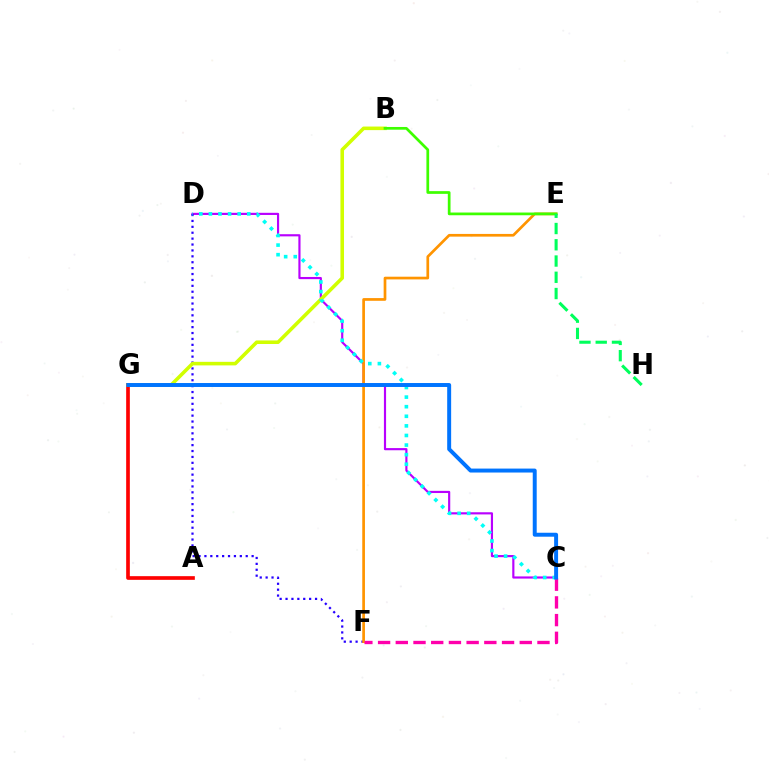{('A', 'G'): [{'color': '#ff0000', 'line_style': 'solid', 'thickness': 2.64}], ('C', 'D'): [{'color': '#b900ff', 'line_style': 'solid', 'thickness': 1.56}, {'color': '#00fff6', 'line_style': 'dotted', 'thickness': 2.61}], ('D', 'F'): [{'color': '#2500ff', 'line_style': 'dotted', 'thickness': 1.6}], ('E', 'F'): [{'color': '#ff9400', 'line_style': 'solid', 'thickness': 1.95}], ('C', 'F'): [{'color': '#ff00ac', 'line_style': 'dashed', 'thickness': 2.41}], ('B', 'G'): [{'color': '#d1ff00', 'line_style': 'solid', 'thickness': 2.57}], ('C', 'G'): [{'color': '#0074ff', 'line_style': 'solid', 'thickness': 2.85}], ('B', 'E'): [{'color': '#3dff00', 'line_style': 'solid', 'thickness': 1.96}], ('E', 'H'): [{'color': '#00ff5c', 'line_style': 'dashed', 'thickness': 2.21}]}